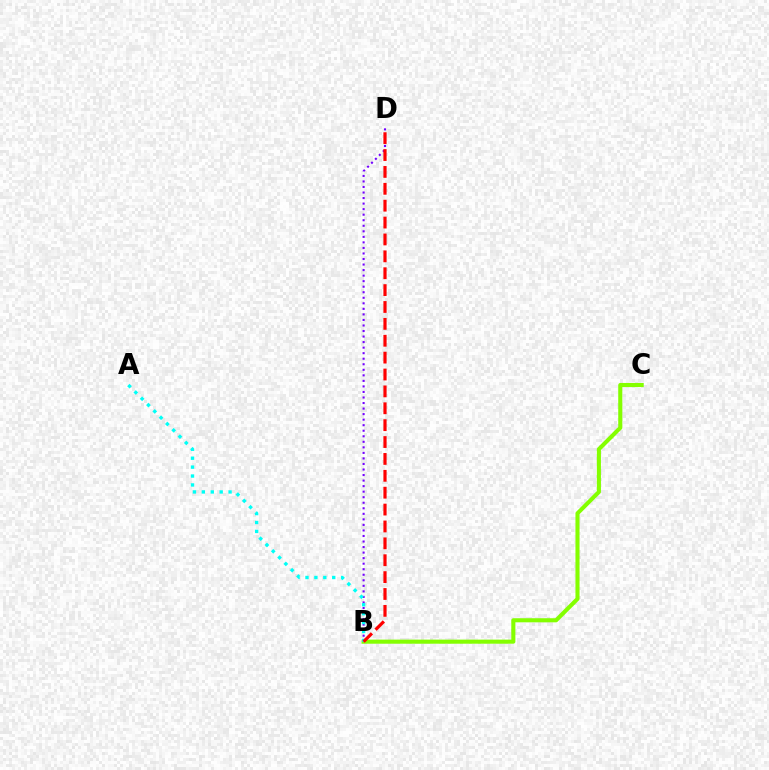{('B', 'C'): [{'color': '#84ff00', 'line_style': 'solid', 'thickness': 2.95}], ('B', 'D'): [{'color': '#7200ff', 'line_style': 'dotted', 'thickness': 1.51}, {'color': '#ff0000', 'line_style': 'dashed', 'thickness': 2.29}], ('A', 'B'): [{'color': '#00fff6', 'line_style': 'dotted', 'thickness': 2.42}]}